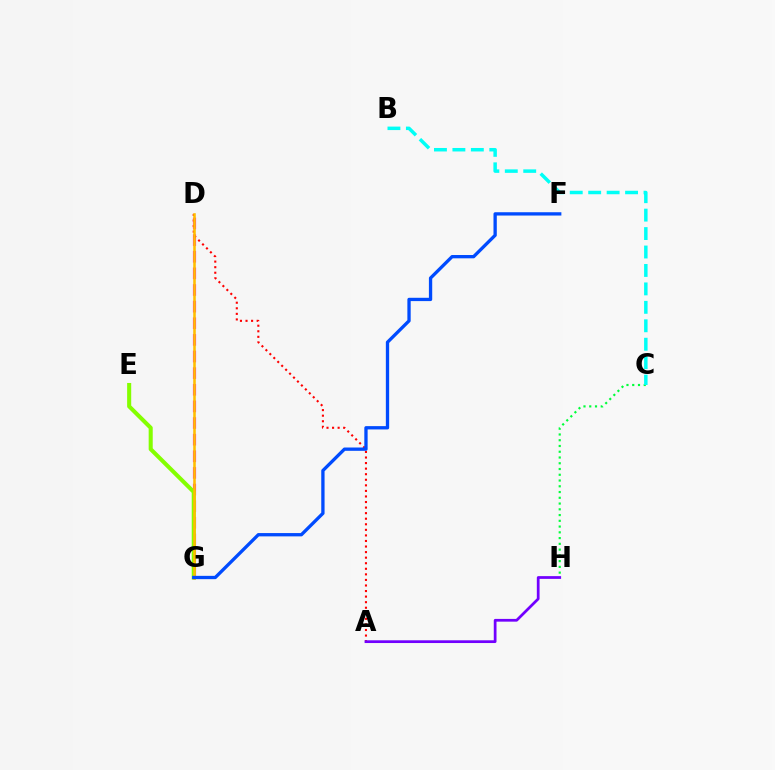{('D', 'G'): [{'color': '#ff00cf', 'line_style': 'dashed', 'thickness': 2.26}, {'color': '#ffbd00', 'line_style': 'solid', 'thickness': 1.85}], ('C', 'H'): [{'color': '#00ff39', 'line_style': 'dotted', 'thickness': 1.56}], ('A', 'D'): [{'color': '#ff0000', 'line_style': 'dotted', 'thickness': 1.51}], ('E', 'G'): [{'color': '#84ff00', 'line_style': 'solid', 'thickness': 2.93}], ('B', 'C'): [{'color': '#00fff6', 'line_style': 'dashed', 'thickness': 2.51}], ('F', 'G'): [{'color': '#004bff', 'line_style': 'solid', 'thickness': 2.38}], ('A', 'H'): [{'color': '#7200ff', 'line_style': 'solid', 'thickness': 1.97}]}